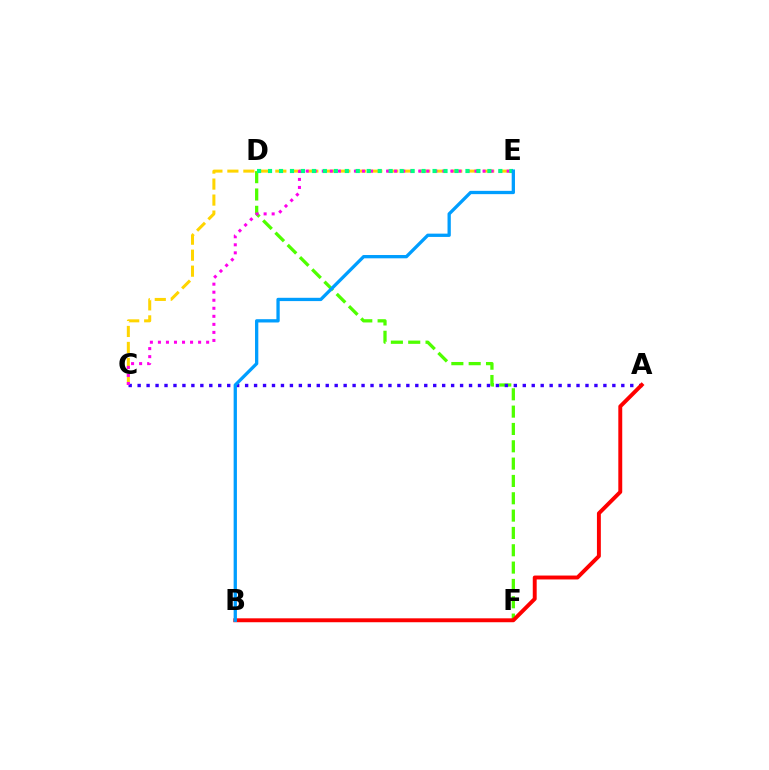{('D', 'F'): [{'color': '#4fff00', 'line_style': 'dashed', 'thickness': 2.35}], ('C', 'E'): [{'color': '#ffd500', 'line_style': 'dashed', 'thickness': 2.17}, {'color': '#ff00ed', 'line_style': 'dotted', 'thickness': 2.18}], ('A', 'C'): [{'color': '#3700ff', 'line_style': 'dotted', 'thickness': 2.43}], ('A', 'B'): [{'color': '#ff0000', 'line_style': 'solid', 'thickness': 2.82}], ('D', 'E'): [{'color': '#00ff86', 'line_style': 'dotted', 'thickness': 2.98}], ('B', 'E'): [{'color': '#009eff', 'line_style': 'solid', 'thickness': 2.37}]}